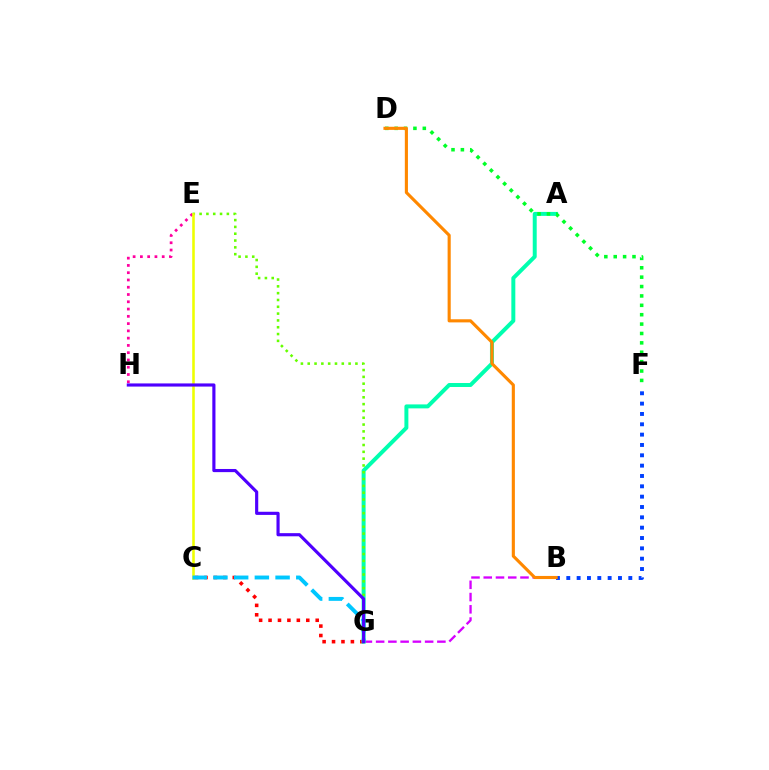{('C', 'G'): [{'color': '#ff0000', 'line_style': 'dotted', 'thickness': 2.56}, {'color': '#00c7ff', 'line_style': 'dashed', 'thickness': 2.81}], ('B', 'G'): [{'color': '#d600ff', 'line_style': 'dashed', 'thickness': 1.66}], ('A', 'G'): [{'color': '#00ffaf', 'line_style': 'solid', 'thickness': 2.86}], ('E', 'H'): [{'color': '#ff00a0', 'line_style': 'dotted', 'thickness': 1.98}], ('E', 'G'): [{'color': '#66ff00', 'line_style': 'dotted', 'thickness': 1.85}], ('B', 'F'): [{'color': '#003fff', 'line_style': 'dotted', 'thickness': 2.81}], ('C', 'E'): [{'color': '#eeff00', 'line_style': 'solid', 'thickness': 1.85}], ('D', 'F'): [{'color': '#00ff27', 'line_style': 'dotted', 'thickness': 2.55}], ('B', 'D'): [{'color': '#ff8800', 'line_style': 'solid', 'thickness': 2.24}], ('G', 'H'): [{'color': '#4f00ff', 'line_style': 'solid', 'thickness': 2.27}]}